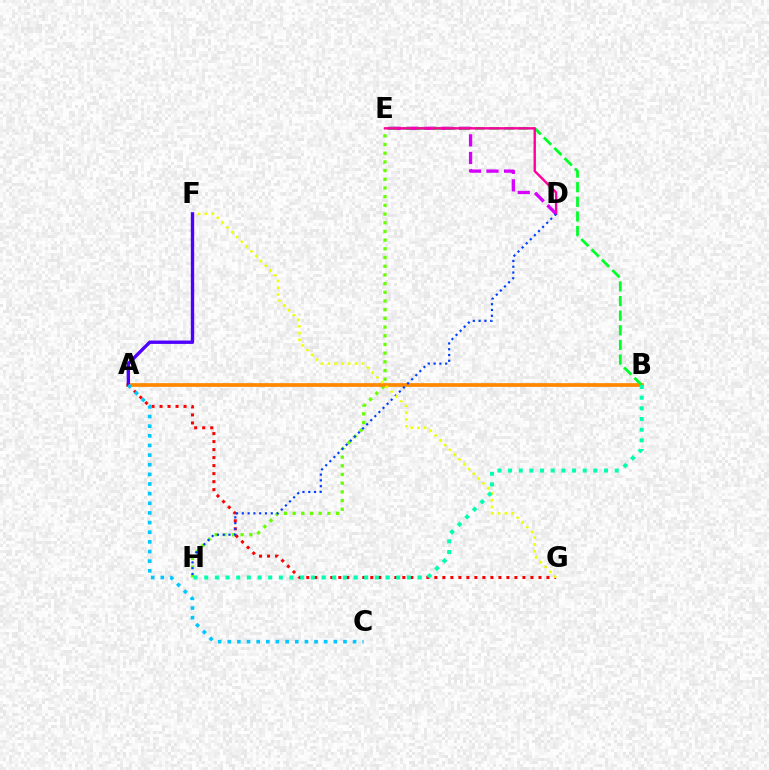{('E', 'H'): [{'color': '#66ff00', 'line_style': 'dotted', 'thickness': 2.36}], ('A', 'G'): [{'color': '#ff0000', 'line_style': 'dotted', 'thickness': 2.18}], ('A', 'B'): [{'color': '#ff8800', 'line_style': 'solid', 'thickness': 2.67}], ('D', 'E'): [{'color': '#d600ff', 'line_style': 'dashed', 'thickness': 2.38}, {'color': '#ff00a0', 'line_style': 'solid', 'thickness': 1.73}], ('B', 'E'): [{'color': '#00ff27', 'line_style': 'dashed', 'thickness': 1.99}], ('D', 'H'): [{'color': '#003fff', 'line_style': 'dotted', 'thickness': 1.57}], ('F', 'G'): [{'color': '#eeff00', 'line_style': 'dotted', 'thickness': 1.84}], ('B', 'H'): [{'color': '#00ffaf', 'line_style': 'dotted', 'thickness': 2.9}], ('A', 'F'): [{'color': '#4f00ff', 'line_style': 'solid', 'thickness': 2.43}], ('A', 'C'): [{'color': '#00c7ff', 'line_style': 'dotted', 'thickness': 2.62}]}